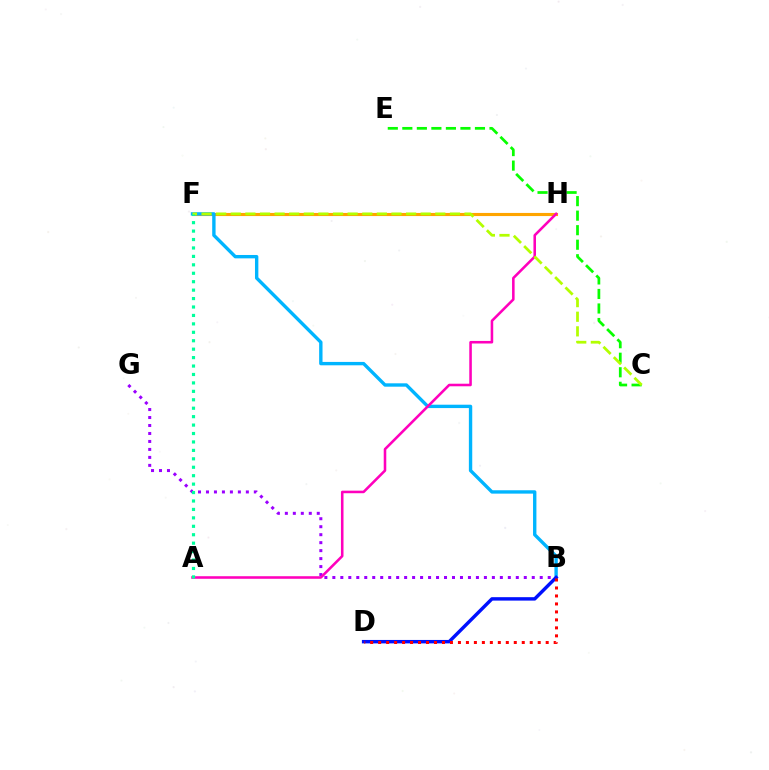{('B', 'G'): [{'color': '#9b00ff', 'line_style': 'dotted', 'thickness': 2.17}], ('F', 'H'): [{'color': '#ffa500', 'line_style': 'solid', 'thickness': 2.25}], ('B', 'F'): [{'color': '#00b5ff', 'line_style': 'solid', 'thickness': 2.43}], ('B', 'D'): [{'color': '#0010ff', 'line_style': 'solid', 'thickness': 2.47}, {'color': '#ff0000', 'line_style': 'dotted', 'thickness': 2.17}], ('A', 'H'): [{'color': '#ff00bd', 'line_style': 'solid', 'thickness': 1.85}], ('C', 'E'): [{'color': '#08ff00', 'line_style': 'dashed', 'thickness': 1.97}], ('C', 'F'): [{'color': '#b3ff00', 'line_style': 'dashed', 'thickness': 1.98}], ('A', 'F'): [{'color': '#00ff9d', 'line_style': 'dotted', 'thickness': 2.29}]}